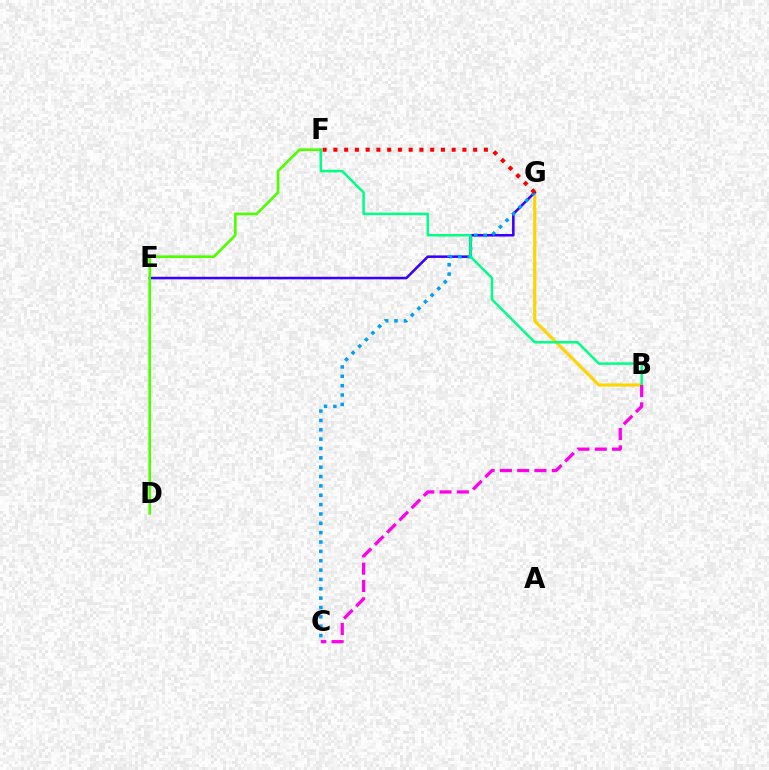{('B', 'G'): [{'color': '#ffd500', 'line_style': 'solid', 'thickness': 2.26}], ('E', 'G'): [{'color': '#3700ff', 'line_style': 'solid', 'thickness': 1.83}], ('D', 'F'): [{'color': '#4fff00', 'line_style': 'solid', 'thickness': 1.91}], ('C', 'G'): [{'color': '#009eff', 'line_style': 'dotted', 'thickness': 2.54}], ('B', 'F'): [{'color': '#00ff86', 'line_style': 'solid', 'thickness': 1.8}], ('F', 'G'): [{'color': '#ff0000', 'line_style': 'dotted', 'thickness': 2.92}], ('B', 'C'): [{'color': '#ff00ed', 'line_style': 'dashed', 'thickness': 2.35}]}